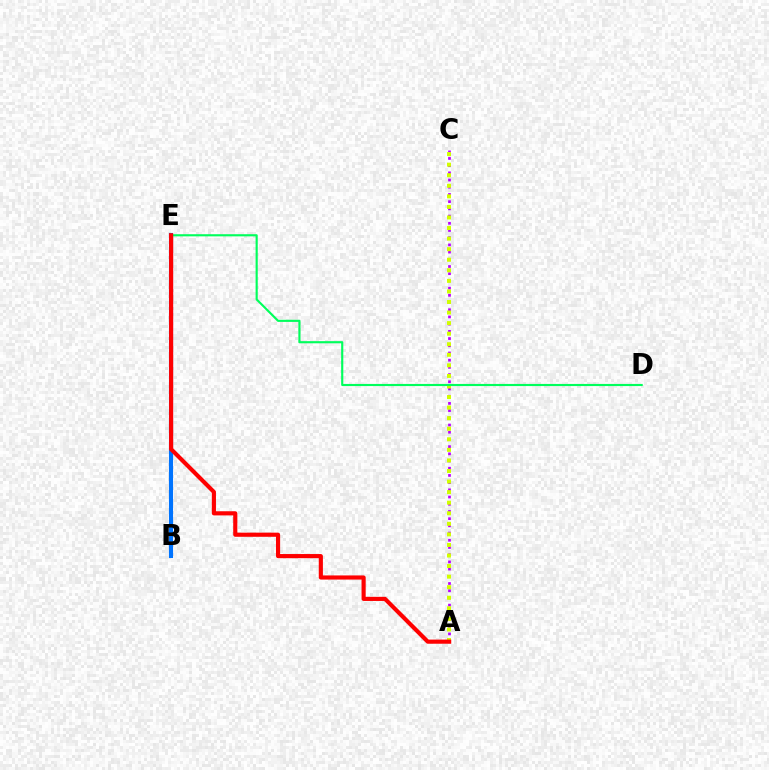{('A', 'C'): [{'color': '#b900ff', 'line_style': 'dotted', 'thickness': 1.96}, {'color': '#d1ff00', 'line_style': 'dotted', 'thickness': 2.87}], ('B', 'E'): [{'color': '#0074ff', 'line_style': 'solid', 'thickness': 2.96}], ('D', 'E'): [{'color': '#00ff5c', 'line_style': 'solid', 'thickness': 1.54}], ('A', 'E'): [{'color': '#ff0000', 'line_style': 'solid', 'thickness': 2.98}]}